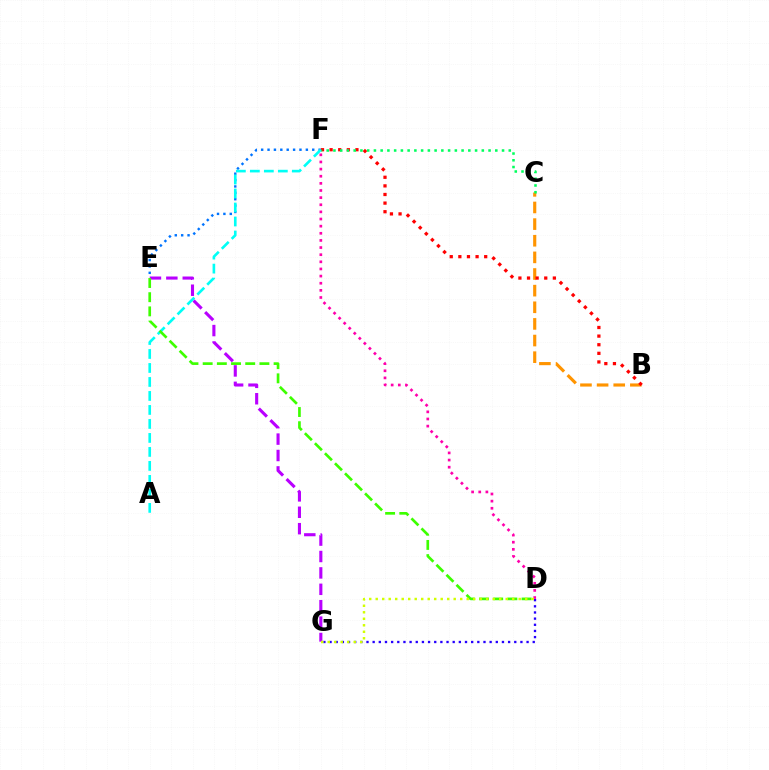{('E', 'G'): [{'color': '#b900ff', 'line_style': 'dashed', 'thickness': 2.23}], ('B', 'C'): [{'color': '#ff9400', 'line_style': 'dashed', 'thickness': 2.26}], ('E', 'F'): [{'color': '#0074ff', 'line_style': 'dotted', 'thickness': 1.73}], ('B', 'F'): [{'color': '#ff0000', 'line_style': 'dotted', 'thickness': 2.34}], ('A', 'F'): [{'color': '#00fff6', 'line_style': 'dashed', 'thickness': 1.9}], ('D', 'F'): [{'color': '#ff00ac', 'line_style': 'dotted', 'thickness': 1.94}], ('C', 'F'): [{'color': '#00ff5c', 'line_style': 'dotted', 'thickness': 1.83}], ('D', 'E'): [{'color': '#3dff00', 'line_style': 'dashed', 'thickness': 1.93}], ('D', 'G'): [{'color': '#2500ff', 'line_style': 'dotted', 'thickness': 1.67}, {'color': '#d1ff00', 'line_style': 'dotted', 'thickness': 1.77}]}